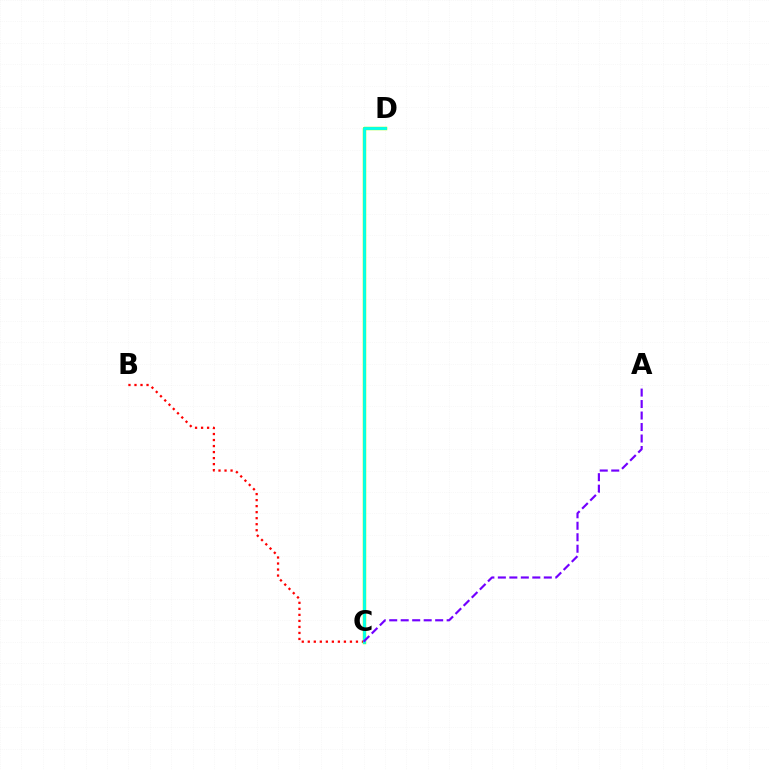{('B', 'C'): [{'color': '#ff0000', 'line_style': 'dotted', 'thickness': 1.64}], ('C', 'D'): [{'color': '#84ff00', 'line_style': 'solid', 'thickness': 2.48}, {'color': '#00fff6', 'line_style': 'solid', 'thickness': 1.97}], ('A', 'C'): [{'color': '#7200ff', 'line_style': 'dashed', 'thickness': 1.56}]}